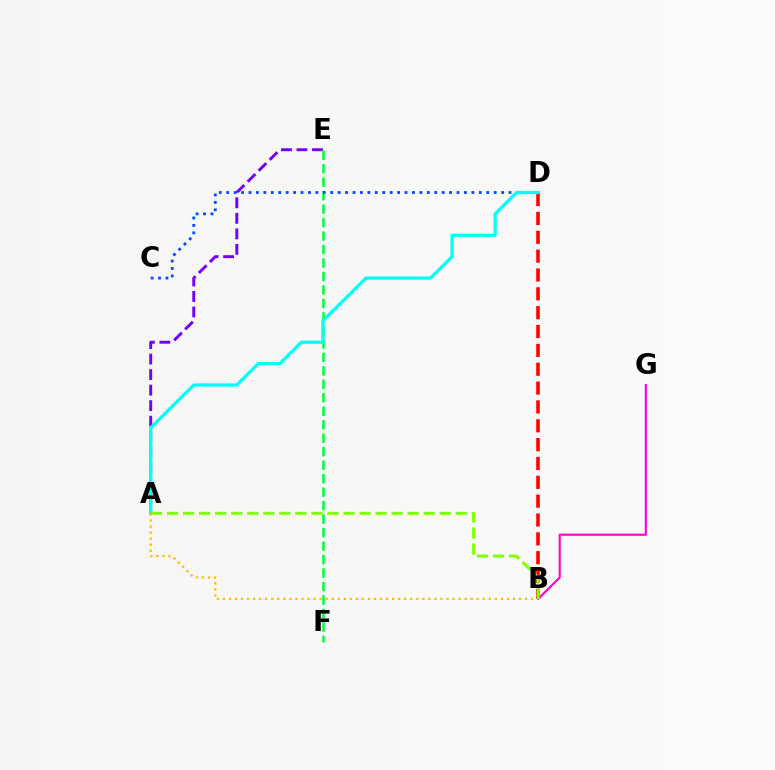{('B', 'D'): [{'color': '#ff0000', 'line_style': 'dashed', 'thickness': 2.56}], ('A', 'E'): [{'color': '#7200ff', 'line_style': 'dashed', 'thickness': 2.11}], ('E', 'F'): [{'color': '#00ff39', 'line_style': 'dashed', 'thickness': 1.83}], ('B', 'G'): [{'color': '#ff00cf', 'line_style': 'solid', 'thickness': 1.51}], ('C', 'D'): [{'color': '#004bff', 'line_style': 'dotted', 'thickness': 2.02}], ('A', 'D'): [{'color': '#00fff6', 'line_style': 'solid', 'thickness': 2.33}], ('A', 'B'): [{'color': '#ffbd00', 'line_style': 'dotted', 'thickness': 1.64}, {'color': '#84ff00', 'line_style': 'dashed', 'thickness': 2.18}]}